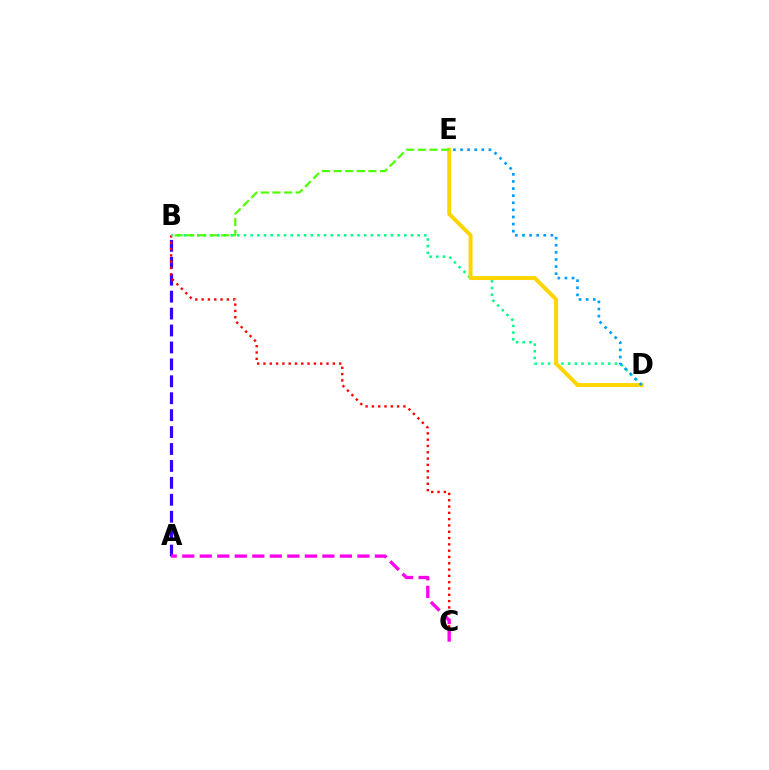{('A', 'B'): [{'color': '#3700ff', 'line_style': 'dashed', 'thickness': 2.3}], ('B', 'C'): [{'color': '#ff0000', 'line_style': 'dotted', 'thickness': 1.71}], ('B', 'D'): [{'color': '#00ff86', 'line_style': 'dotted', 'thickness': 1.81}], ('D', 'E'): [{'color': '#ffd500', 'line_style': 'solid', 'thickness': 2.84}, {'color': '#009eff', 'line_style': 'dotted', 'thickness': 1.93}], ('A', 'C'): [{'color': '#ff00ed', 'line_style': 'dashed', 'thickness': 2.38}], ('B', 'E'): [{'color': '#4fff00', 'line_style': 'dashed', 'thickness': 1.58}]}